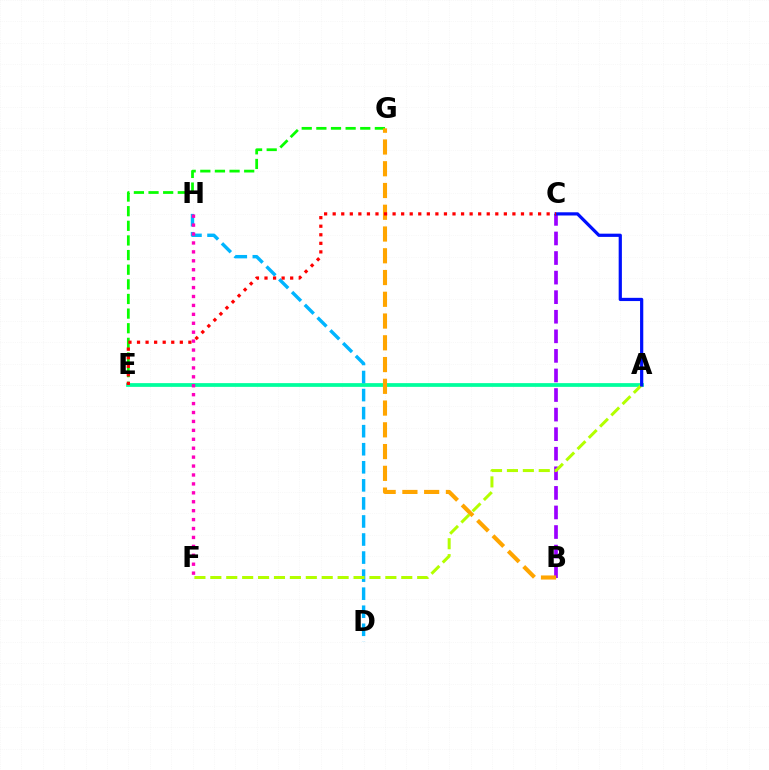{('E', 'G'): [{'color': '#08ff00', 'line_style': 'dashed', 'thickness': 1.99}], ('A', 'E'): [{'color': '#00ff9d', 'line_style': 'solid', 'thickness': 2.7}], ('D', 'H'): [{'color': '#00b5ff', 'line_style': 'dashed', 'thickness': 2.45}], ('B', 'C'): [{'color': '#9b00ff', 'line_style': 'dashed', 'thickness': 2.66}], ('B', 'G'): [{'color': '#ffa500', 'line_style': 'dashed', 'thickness': 2.96}], ('A', 'F'): [{'color': '#b3ff00', 'line_style': 'dashed', 'thickness': 2.16}], ('A', 'C'): [{'color': '#0010ff', 'line_style': 'solid', 'thickness': 2.32}], ('F', 'H'): [{'color': '#ff00bd', 'line_style': 'dotted', 'thickness': 2.42}], ('C', 'E'): [{'color': '#ff0000', 'line_style': 'dotted', 'thickness': 2.33}]}